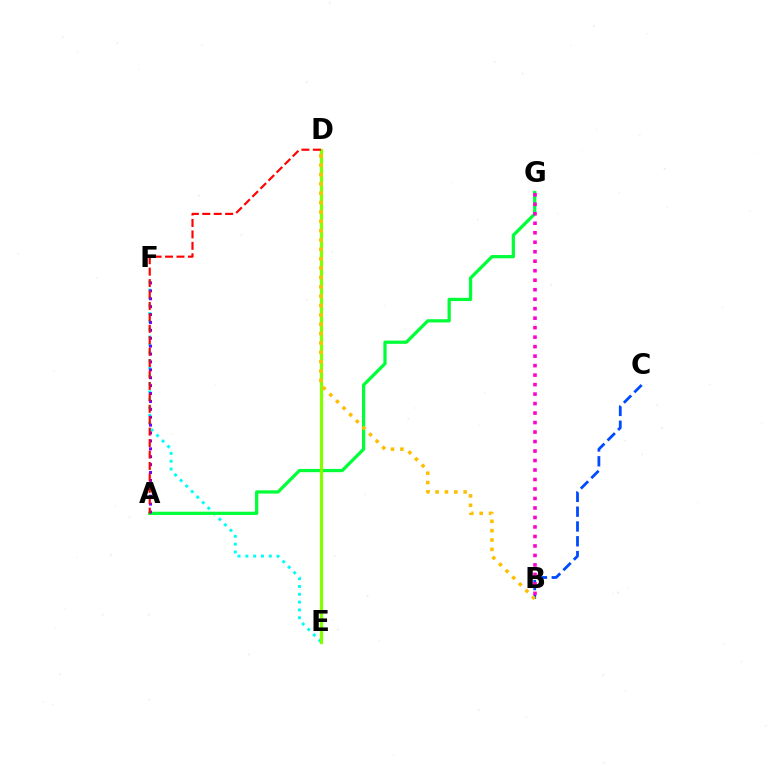{('E', 'F'): [{'color': '#00fff6', 'line_style': 'dotted', 'thickness': 2.13}], ('A', 'G'): [{'color': '#00ff39', 'line_style': 'solid', 'thickness': 2.34}], ('A', 'F'): [{'color': '#7200ff', 'line_style': 'dotted', 'thickness': 2.15}], ('D', 'E'): [{'color': '#84ff00', 'line_style': 'solid', 'thickness': 2.35}], ('B', 'C'): [{'color': '#004bff', 'line_style': 'dashed', 'thickness': 2.01}], ('B', 'G'): [{'color': '#ff00cf', 'line_style': 'dotted', 'thickness': 2.58}], ('B', 'D'): [{'color': '#ffbd00', 'line_style': 'dotted', 'thickness': 2.54}], ('A', 'D'): [{'color': '#ff0000', 'line_style': 'dashed', 'thickness': 1.55}]}